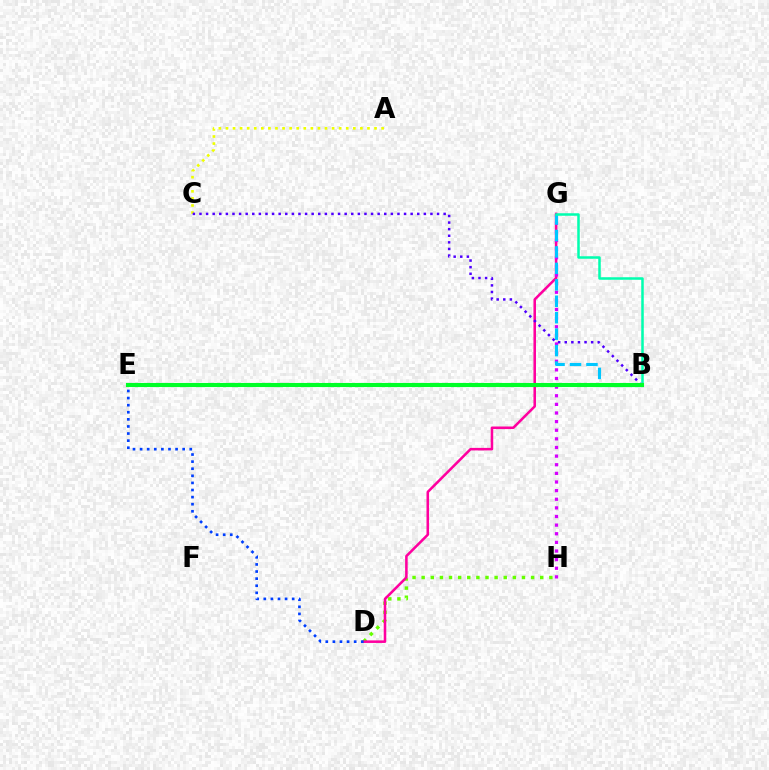{('D', 'H'): [{'color': '#66ff00', 'line_style': 'dotted', 'thickness': 2.48}], ('D', 'G'): [{'color': '#ff00a0', 'line_style': 'solid', 'thickness': 1.84}], ('A', 'C'): [{'color': '#eeff00', 'line_style': 'dotted', 'thickness': 1.92}], ('D', 'E'): [{'color': '#003fff', 'line_style': 'dotted', 'thickness': 1.93}], ('G', 'H'): [{'color': '#d600ff', 'line_style': 'dotted', 'thickness': 2.34}], ('B', 'E'): [{'color': '#ff8800', 'line_style': 'dotted', 'thickness': 2.05}, {'color': '#ff0000', 'line_style': 'dotted', 'thickness': 2.08}, {'color': '#00ff27', 'line_style': 'solid', 'thickness': 2.95}], ('B', 'G'): [{'color': '#00c7ff', 'line_style': 'dashed', 'thickness': 2.23}, {'color': '#00ffaf', 'line_style': 'solid', 'thickness': 1.81}], ('B', 'C'): [{'color': '#4f00ff', 'line_style': 'dotted', 'thickness': 1.79}]}